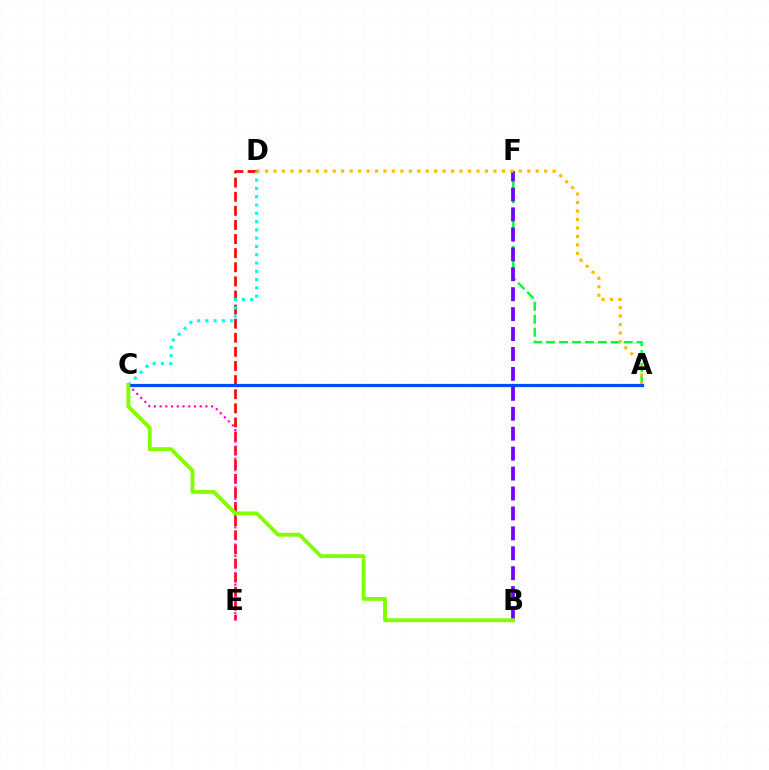{('D', 'E'): [{'color': '#ff0000', 'line_style': 'dashed', 'thickness': 1.92}], ('C', 'E'): [{'color': '#ff00cf', 'line_style': 'dotted', 'thickness': 1.56}], ('A', 'F'): [{'color': '#00ff39', 'line_style': 'dashed', 'thickness': 1.76}], ('B', 'F'): [{'color': '#7200ff', 'line_style': 'dashed', 'thickness': 2.71}], ('C', 'D'): [{'color': '#00fff6', 'line_style': 'dotted', 'thickness': 2.25}], ('A', 'D'): [{'color': '#ffbd00', 'line_style': 'dotted', 'thickness': 2.3}], ('A', 'C'): [{'color': '#004bff', 'line_style': 'solid', 'thickness': 2.31}], ('B', 'C'): [{'color': '#84ff00', 'line_style': 'solid', 'thickness': 2.77}]}